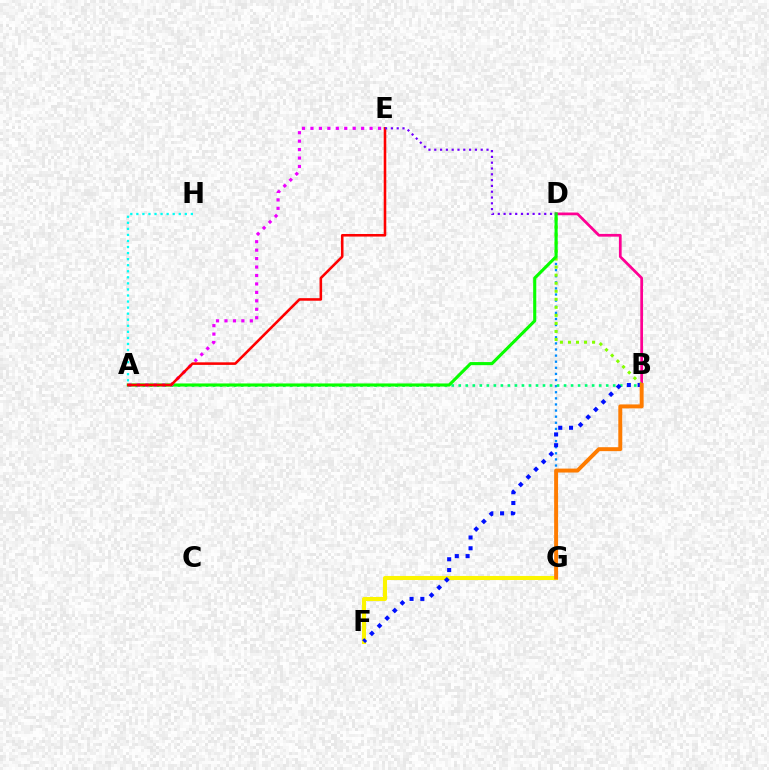{('A', 'H'): [{'color': '#00fff6', 'line_style': 'dotted', 'thickness': 1.65}], ('B', 'D'): [{'color': '#ff0094', 'line_style': 'solid', 'thickness': 1.97}, {'color': '#84ff00', 'line_style': 'dotted', 'thickness': 2.18}], ('D', 'G'): [{'color': '#008cff', 'line_style': 'dotted', 'thickness': 1.66}], ('A', 'B'): [{'color': '#00ff74', 'line_style': 'dotted', 'thickness': 1.91}], ('A', 'D'): [{'color': '#08ff00', 'line_style': 'solid', 'thickness': 2.23}], ('F', 'G'): [{'color': '#fcf500', 'line_style': 'solid', 'thickness': 2.92}], ('B', 'F'): [{'color': '#0010ff', 'line_style': 'dotted', 'thickness': 2.93}], ('A', 'E'): [{'color': '#ee00ff', 'line_style': 'dotted', 'thickness': 2.3}, {'color': '#ff0000', 'line_style': 'solid', 'thickness': 1.85}], ('D', 'E'): [{'color': '#7200ff', 'line_style': 'dotted', 'thickness': 1.58}], ('B', 'G'): [{'color': '#ff7c00', 'line_style': 'solid', 'thickness': 2.83}]}